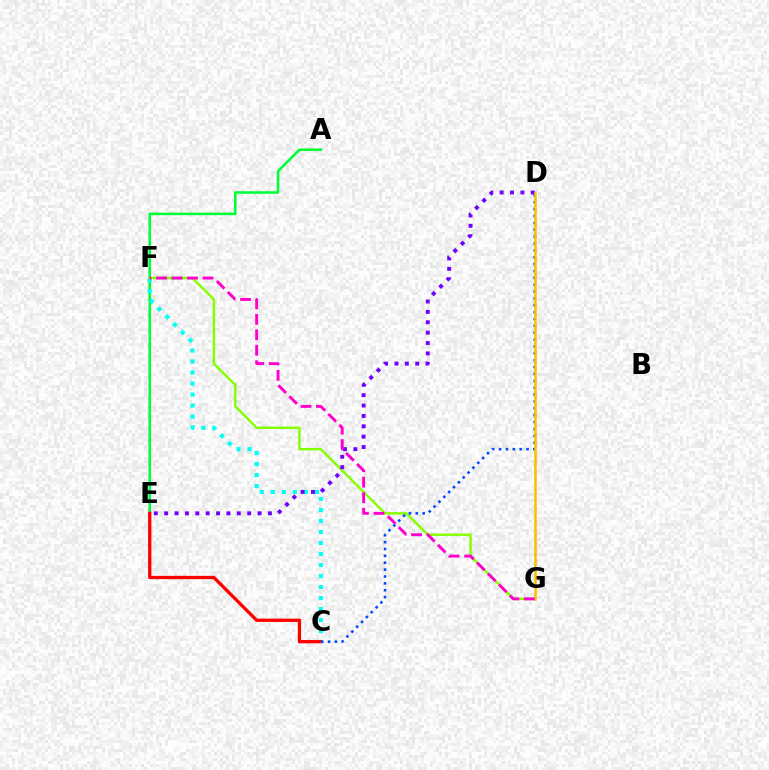{('A', 'E'): [{'color': '#00ff39', 'line_style': 'solid', 'thickness': 1.86}], ('C', 'F'): [{'color': '#00fff6', 'line_style': 'dotted', 'thickness': 2.99}], ('C', 'E'): [{'color': '#ff0000', 'line_style': 'solid', 'thickness': 2.38}], ('F', 'G'): [{'color': '#84ff00', 'line_style': 'solid', 'thickness': 1.74}, {'color': '#ff00cf', 'line_style': 'dashed', 'thickness': 2.1}], ('C', 'D'): [{'color': '#004bff', 'line_style': 'dotted', 'thickness': 1.87}], ('D', 'E'): [{'color': '#7200ff', 'line_style': 'dotted', 'thickness': 2.82}], ('D', 'G'): [{'color': '#ffbd00', 'line_style': 'solid', 'thickness': 1.85}]}